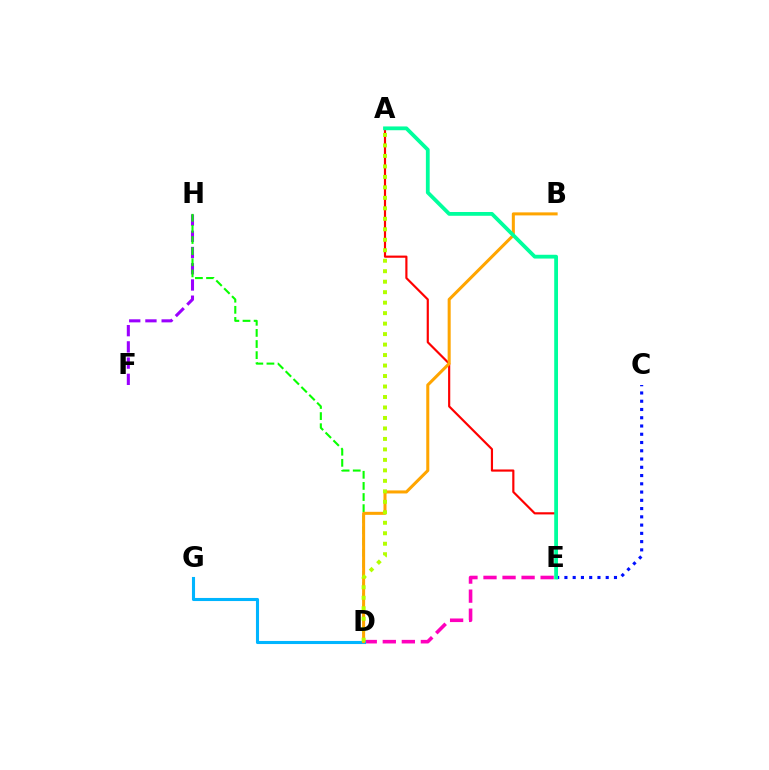{('A', 'E'): [{'color': '#ff0000', 'line_style': 'solid', 'thickness': 1.56}, {'color': '#00ff9d', 'line_style': 'solid', 'thickness': 2.73}], ('D', 'E'): [{'color': '#ff00bd', 'line_style': 'dashed', 'thickness': 2.59}], ('F', 'H'): [{'color': '#9b00ff', 'line_style': 'dashed', 'thickness': 2.2}], ('D', 'G'): [{'color': '#00b5ff', 'line_style': 'solid', 'thickness': 2.22}], ('C', 'E'): [{'color': '#0010ff', 'line_style': 'dotted', 'thickness': 2.24}], ('D', 'H'): [{'color': '#08ff00', 'line_style': 'dashed', 'thickness': 1.51}], ('B', 'D'): [{'color': '#ffa500', 'line_style': 'solid', 'thickness': 2.19}], ('A', 'D'): [{'color': '#b3ff00', 'line_style': 'dotted', 'thickness': 2.85}]}